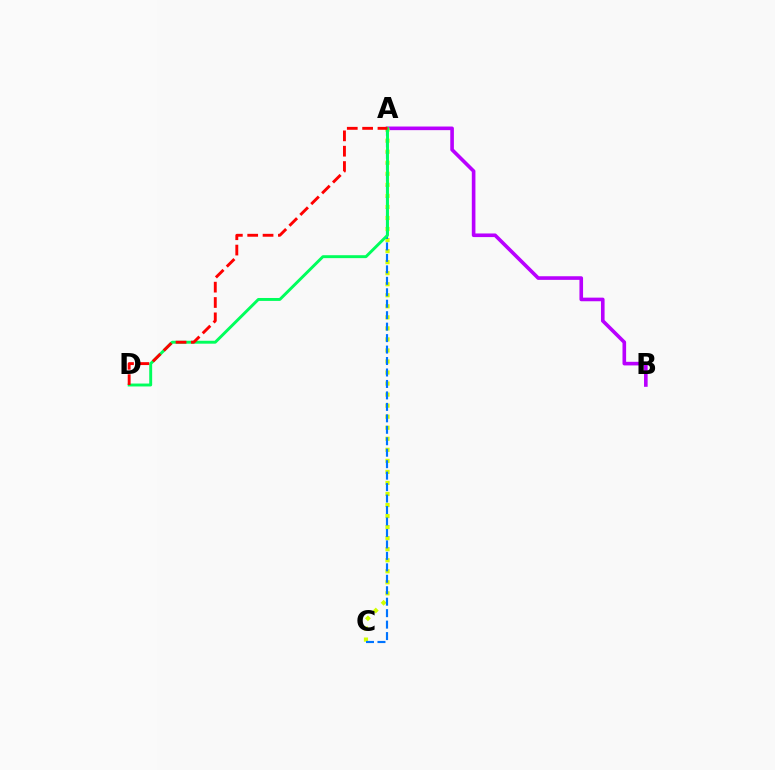{('A', 'B'): [{'color': '#b900ff', 'line_style': 'solid', 'thickness': 2.6}], ('A', 'C'): [{'color': '#d1ff00', 'line_style': 'dotted', 'thickness': 3.0}, {'color': '#0074ff', 'line_style': 'dashed', 'thickness': 1.56}], ('A', 'D'): [{'color': '#00ff5c', 'line_style': 'solid', 'thickness': 2.1}, {'color': '#ff0000', 'line_style': 'dashed', 'thickness': 2.08}]}